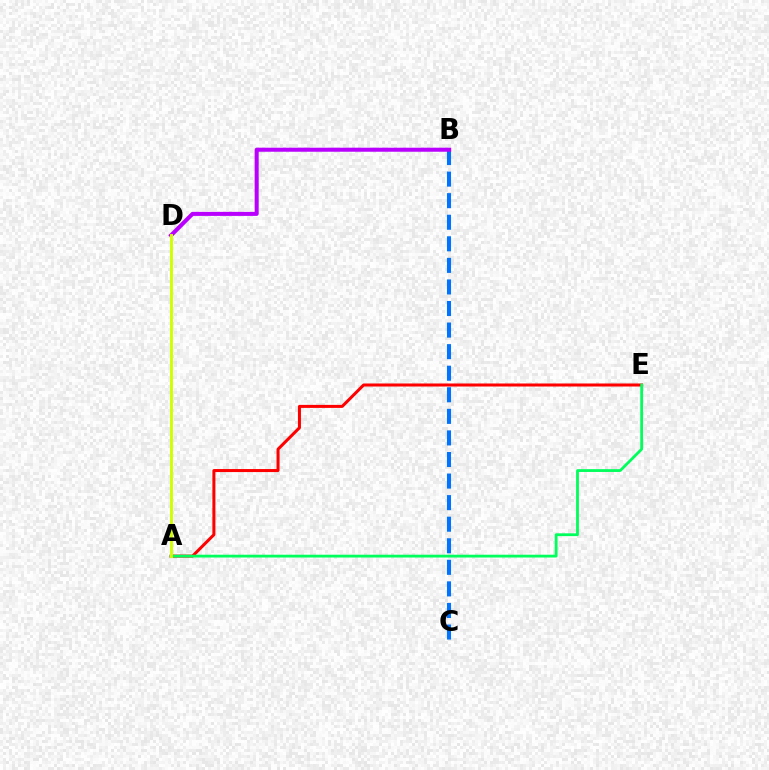{('B', 'C'): [{'color': '#0074ff', 'line_style': 'dashed', 'thickness': 2.93}], ('B', 'D'): [{'color': '#b900ff', 'line_style': 'solid', 'thickness': 2.9}], ('A', 'E'): [{'color': '#ff0000', 'line_style': 'solid', 'thickness': 2.18}, {'color': '#00ff5c', 'line_style': 'solid', 'thickness': 2.02}], ('A', 'D'): [{'color': '#d1ff00', 'line_style': 'solid', 'thickness': 2.11}]}